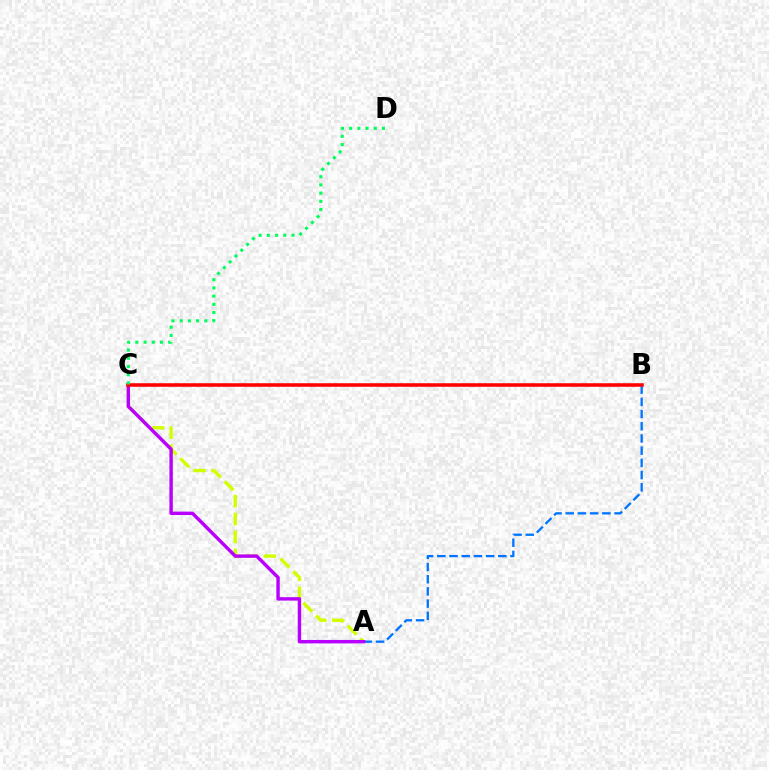{('A', 'B'): [{'color': '#0074ff', 'line_style': 'dashed', 'thickness': 1.66}], ('A', 'C'): [{'color': '#d1ff00', 'line_style': 'dashed', 'thickness': 2.43}, {'color': '#b900ff', 'line_style': 'solid', 'thickness': 2.46}], ('B', 'C'): [{'color': '#ff0000', 'line_style': 'solid', 'thickness': 2.55}], ('C', 'D'): [{'color': '#00ff5c', 'line_style': 'dotted', 'thickness': 2.23}]}